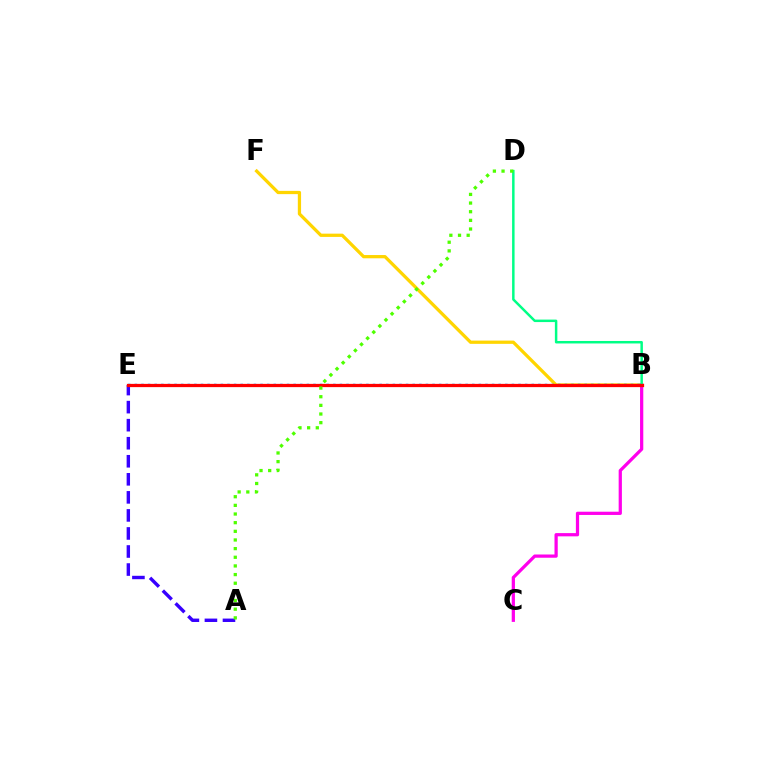{('B', 'F'): [{'color': '#ffd500', 'line_style': 'solid', 'thickness': 2.35}], ('A', 'E'): [{'color': '#3700ff', 'line_style': 'dashed', 'thickness': 2.45}], ('B', 'C'): [{'color': '#ff00ed', 'line_style': 'solid', 'thickness': 2.33}], ('B', 'E'): [{'color': '#009eff', 'line_style': 'dotted', 'thickness': 1.8}, {'color': '#ff0000', 'line_style': 'solid', 'thickness': 2.34}], ('B', 'D'): [{'color': '#00ff86', 'line_style': 'solid', 'thickness': 1.78}], ('A', 'D'): [{'color': '#4fff00', 'line_style': 'dotted', 'thickness': 2.35}]}